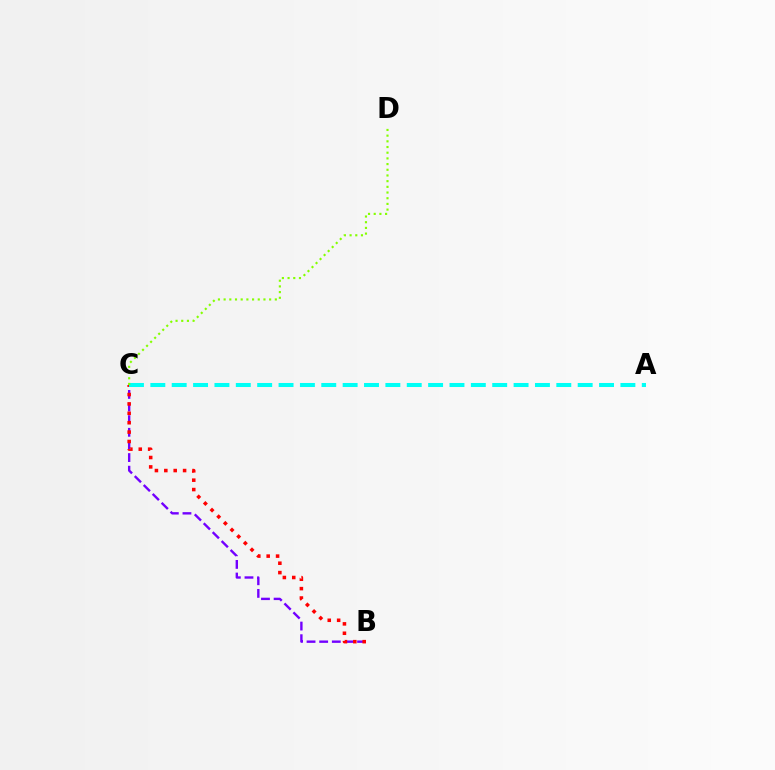{('B', 'C'): [{'color': '#7200ff', 'line_style': 'dashed', 'thickness': 1.72}, {'color': '#ff0000', 'line_style': 'dotted', 'thickness': 2.55}], ('A', 'C'): [{'color': '#00fff6', 'line_style': 'dashed', 'thickness': 2.9}], ('C', 'D'): [{'color': '#84ff00', 'line_style': 'dotted', 'thickness': 1.55}]}